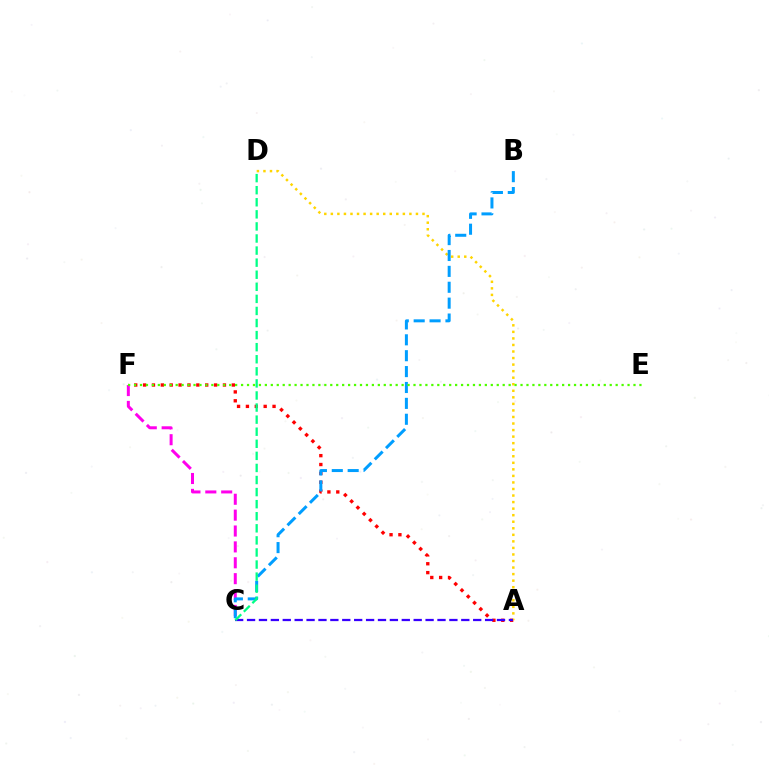{('A', 'F'): [{'color': '#ff0000', 'line_style': 'dotted', 'thickness': 2.41}], ('A', 'D'): [{'color': '#ffd500', 'line_style': 'dotted', 'thickness': 1.78}], ('C', 'F'): [{'color': '#ff00ed', 'line_style': 'dashed', 'thickness': 2.16}], ('B', 'C'): [{'color': '#009eff', 'line_style': 'dashed', 'thickness': 2.16}], ('A', 'C'): [{'color': '#3700ff', 'line_style': 'dashed', 'thickness': 1.62}], ('C', 'D'): [{'color': '#00ff86', 'line_style': 'dashed', 'thickness': 1.64}], ('E', 'F'): [{'color': '#4fff00', 'line_style': 'dotted', 'thickness': 1.62}]}